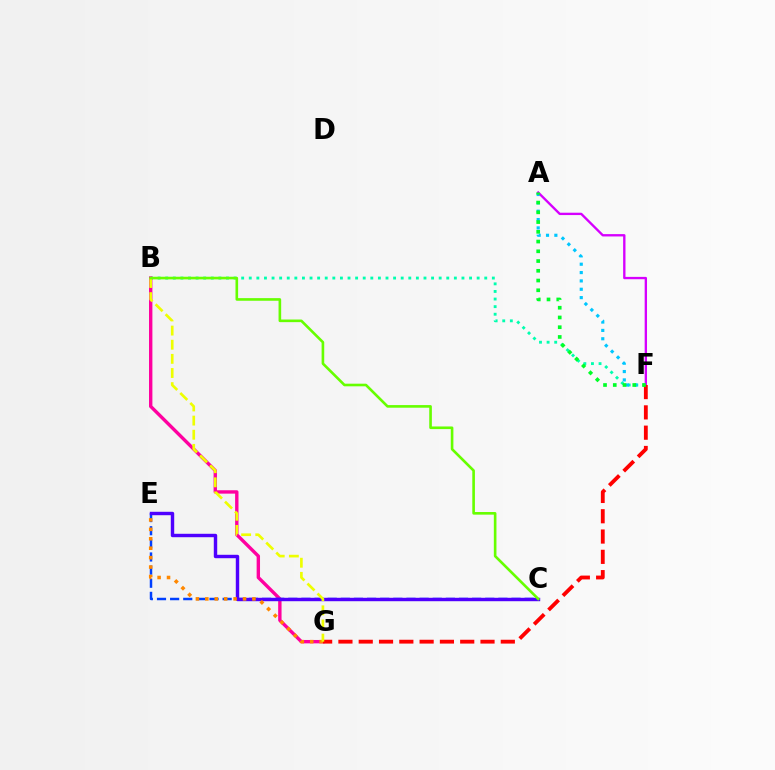{('B', 'F'): [{'color': '#00ffaf', 'line_style': 'dotted', 'thickness': 2.06}], ('A', 'F'): [{'color': '#00c7ff', 'line_style': 'dotted', 'thickness': 2.27}, {'color': '#d600ff', 'line_style': 'solid', 'thickness': 1.69}, {'color': '#00ff27', 'line_style': 'dotted', 'thickness': 2.65}], ('B', 'G'): [{'color': '#ff00a0', 'line_style': 'solid', 'thickness': 2.44}, {'color': '#eeff00', 'line_style': 'dashed', 'thickness': 1.92}], ('F', 'G'): [{'color': '#ff0000', 'line_style': 'dashed', 'thickness': 2.76}], ('C', 'E'): [{'color': '#003fff', 'line_style': 'dashed', 'thickness': 1.78}, {'color': '#4f00ff', 'line_style': 'solid', 'thickness': 2.46}], ('E', 'G'): [{'color': '#ff8800', 'line_style': 'dotted', 'thickness': 2.56}], ('B', 'C'): [{'color': '#66ff00', 'line_style': 'solid', 'thickness': 1.89}]}